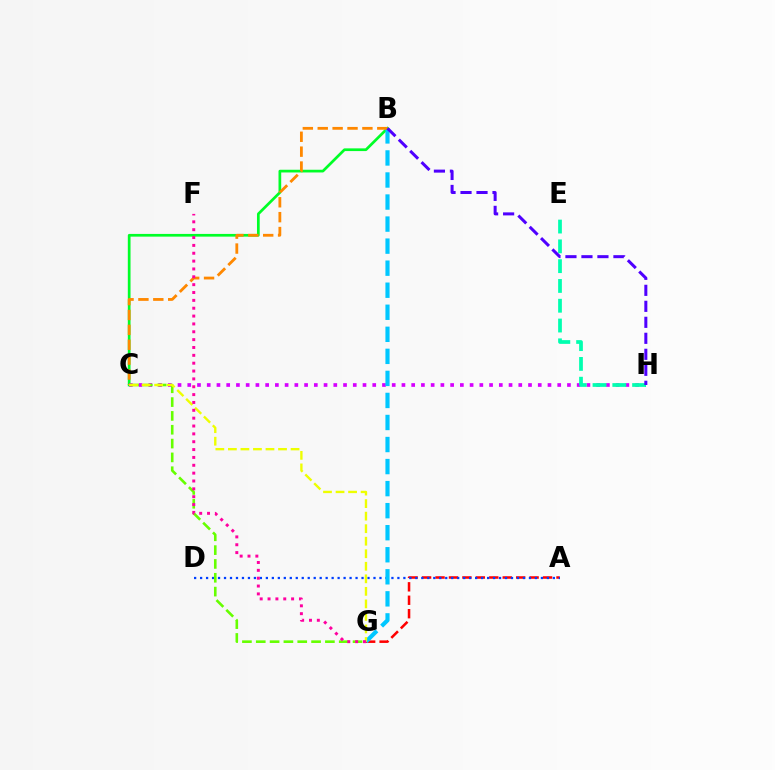{('B', 'C'): [{'color': '#00ff27', 'line_style': 'solid', 'thickness': 1.95}, {'color': '#ff8800', 'line_style': 'dashed', 'thickness': 2.02}], ('C', 'H'): [{'color': '#d600ff', 'line_style': 'dotted', 'thickness': 2.65}], ('A', 'G'): [{'color': '#ff0000', 'line_style': 'dashed', 'thickness': 1.83}], ('A', 'D'): [{'color': '#003fff', 'line_style': 'dotted', 'thickness': 1.62}], ('C', 'G'): [{'color': '#66ff00', 'line_style': 'dashed', 'thickness': 1.88}, {'color': '#eeff00', 'line_style': 'dashed', 'thickness': 1.7}], ('B', 'G'): [{'color': '#00c7ff', 'line_style': 'dashed', 'thickness': 2.99}], ('E', 'H'): [{'color': '#00ffaf', 'line_style': 'dashed', 'thickness': 2.69}], ('F', 'G'): [{'color': '#ff00a0', 'line_style': 'dotted', 'thickness': 2.13}], ('B', 'H'): [{'color': '#4f00ff', 'line_style': 'dashed', 'thickness': 2.17}]}